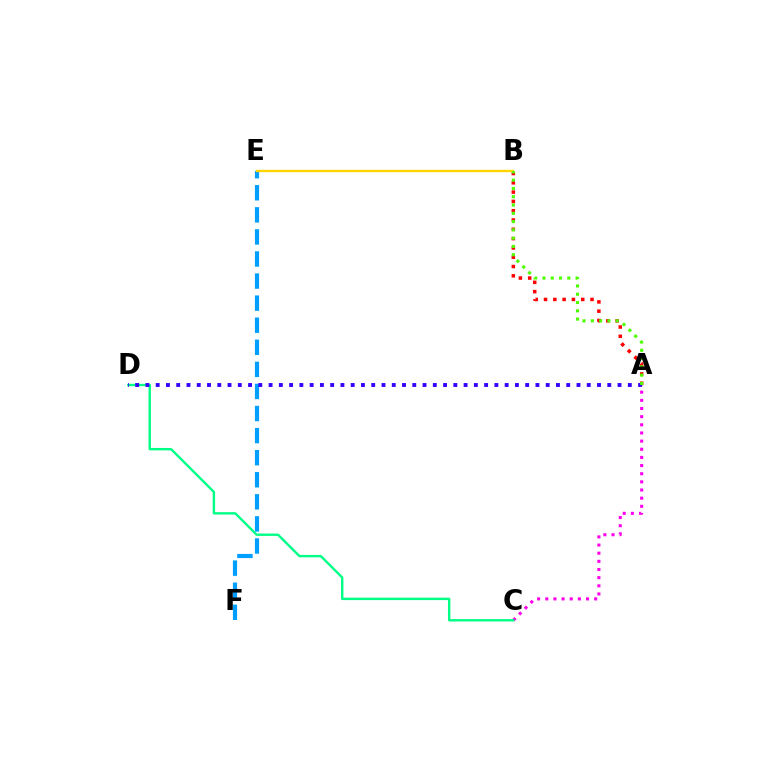{('A', 'C'): [{'color': '#ff00ed', 'line_style': 'dotted', 'thickness': 2.21}], ('E', 'F'): [{'color': '#009eff', 'line_style': 'dashed', 'thickness': 3.0}], ('A', 'B'): [{'color': '#ff0000', 'line_style': 'dotted', 'thickness': 2.53}, {'color': '#4fff00', 'line_style': 'dotted', 'thickness': 2.25}], ('B', 'E'): [{'color': '#ffd500', 'line_style': 'solid', 'thickness': 1.71}], ('C', 'D'): [{'color': '#00ff86', 'line_style': 'solid', 'thickness': 1.72}], ('A', 'D'): [{'color': '#3700ff', 'line_style': 'dotted', 'thickness': 2.79}]}